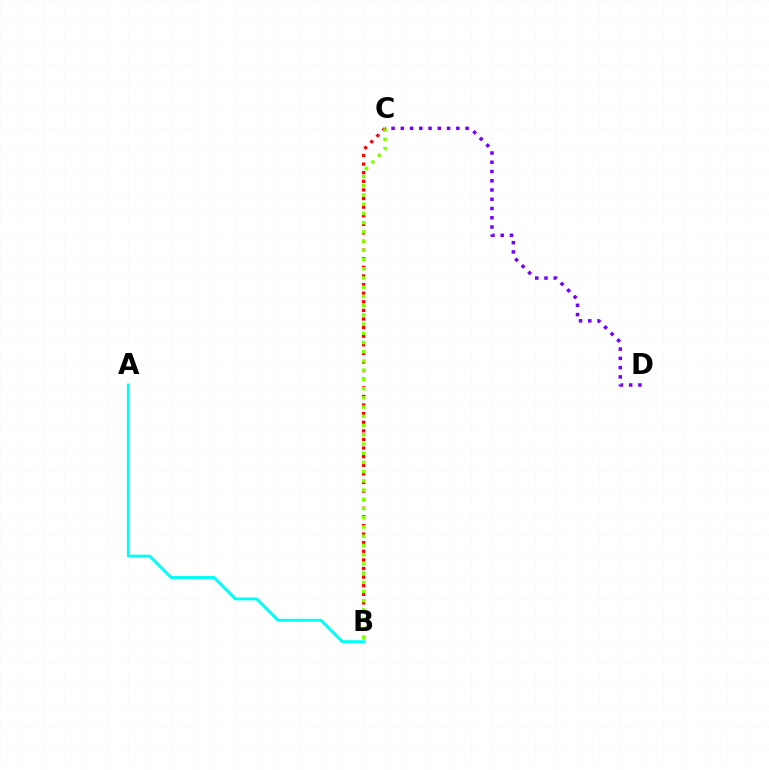{('A', 'B'): [{'color': '#00fff6', 'line_style': 'solid', 'thickness': 2.09}], ('B', 'C'): [{'color': '#ff0000', 'line_style': 'dotted', 'thickness': 2.34}, {'color': '#84ff00', 'line_style': 'dotted', 'thickness': 2.51}], ('C', 'D'): [{'color': '#7200ff', 'line_style': 'dotted', 'thickness': 2.51}]}